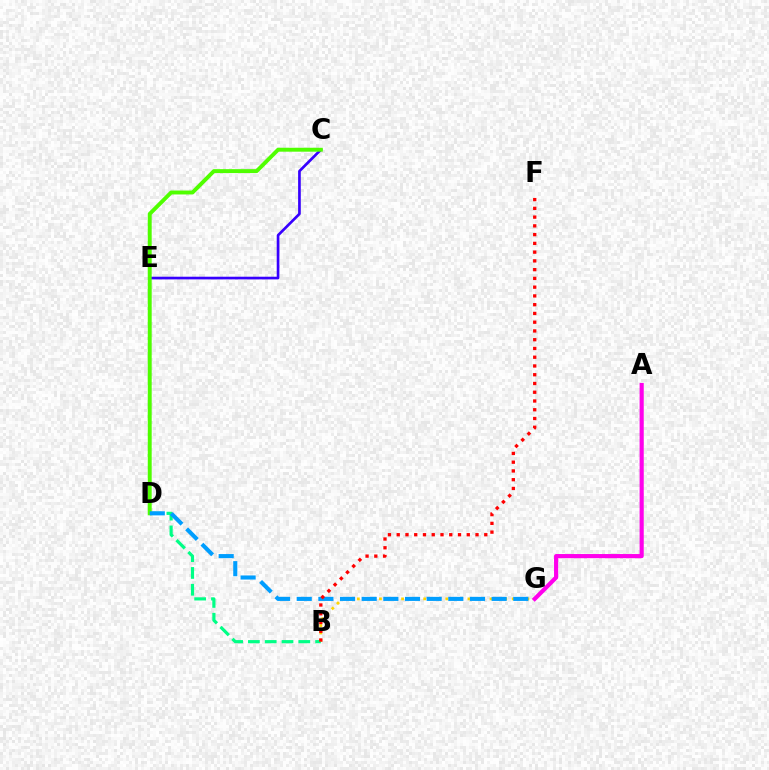{('B', 'G'): [{'color': '#ffd500', 'line_style': 'dotted', 'thickness': 2.0}], ('C', 'E'): [{'color': '#3700ff', 'line_style': 'solid', 'thickness': 1.93}], ('A', 'G'): [{'color': '#ff00ed', 'line_style': 'solid', 'thickness': 2.99}], ('B', 'D'): [{'color': '#00ff86', 'line_style': 'dashed', 'thickness': 2.28}], ('C', 'D'): [{'color': '#4fff00', 'line_style': 'solid', 'thickness': 2.83}], ('D', 'G'): [{'color': '#009eff', 'line_style': 'dashed', 'thickness': 2.94}], ('B', 'F'): [{'color': '#ff0000', 'line_style': 'dotted', 'thickness': 2.38}]}